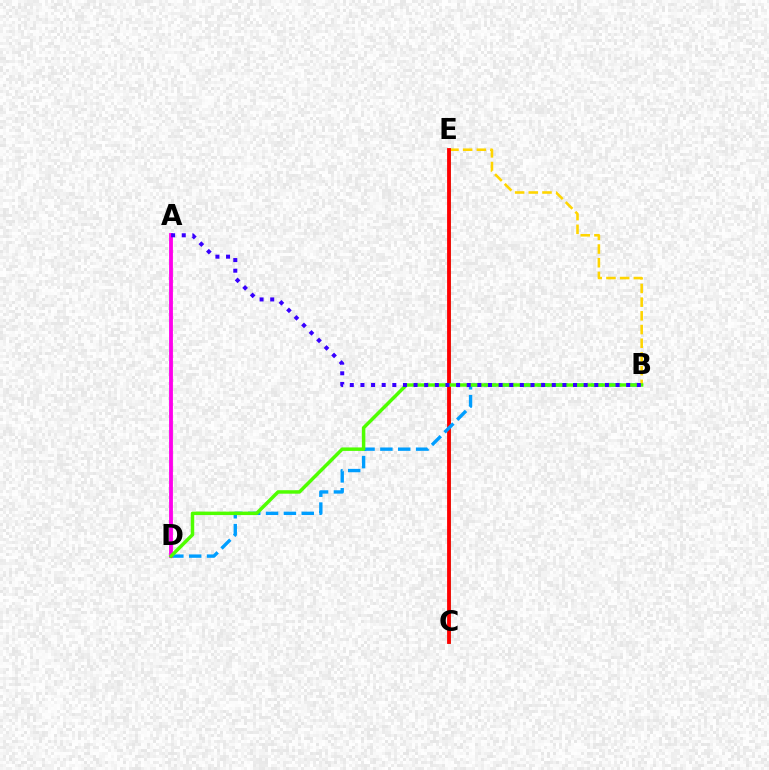{('C', 'E'): [{'color': '#00ff86', 'line_style': 'solid', 'thickness': 1.89}, {'color': '#ff0000', 'line_style': 'solid', 'thickness': 2.75}], ('B', 'E'): [{'color': '#ffd500', 'line_style': 'dashed', 'thickness': 1.86}], ('B', 'D'): [{'color': '#009eff', 'line_style': 'dashed', 'thickness': 2.43}, {'color': '#4fff00', 'line_style': 'solid', 'thickness': 2.5}], ('A', 'D'): [{'color': '#ff00ed', 'line_style': 'solid', 'thickness': 2.76}], ('A', 'B'): [{'color': '#3700ff', 'line_style': 'dotted', 'thickness': 2.89}]}